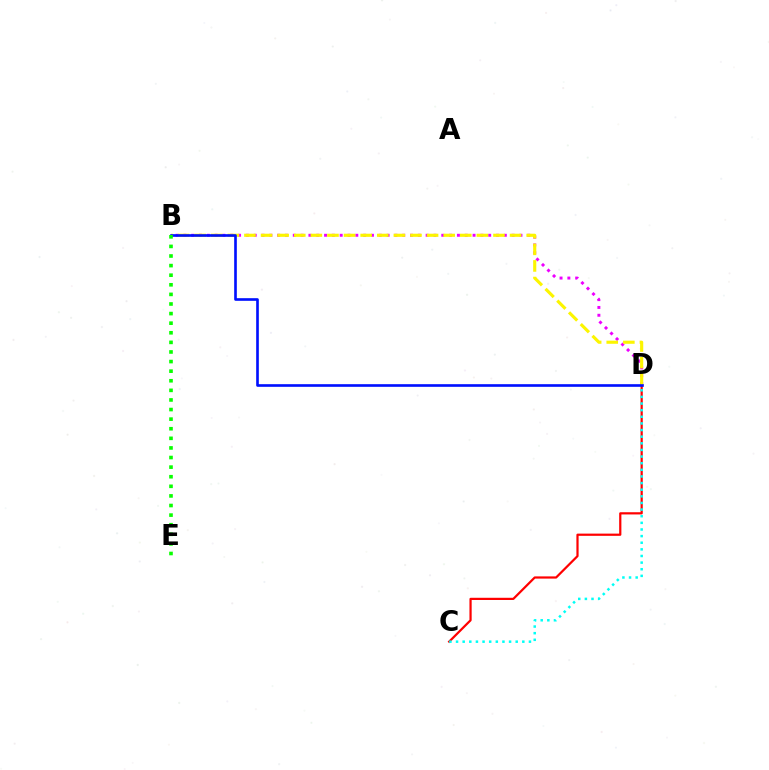{('B', 'D'): [{'color': '#ee00ff', 'line_style': 'dotted', 'thickness': 2.12}, {'color': '#fcf500', 'line_style': 'dashed', 'thickness': 2.26}, {'color': '#0010ff', 'line_style': 'solid', 'thickness': 1.9}], ('C', 'D'): [{'color': '#ff0000', 'line_style': 'solid', 'thickness': 1.6}, {'color': '#00fff6', 'line_style': 'dotted', 'thickness': 1.8}], ('B', 'E'): [{'color': '#08ff00', 'line_style': 'dotted', 'thickness': 2.61}]}